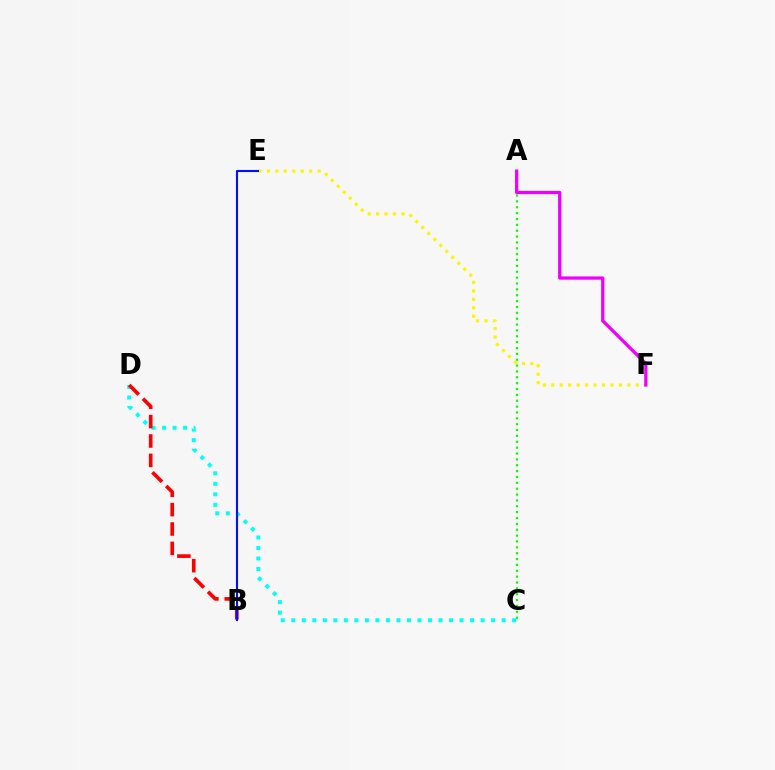{('E', 'F'): [{'color': '#fcf500', 'line_style': 'dotted', 'thickness': 2.3}], ('C', 'D'): [{'color': '#00fff6', 'line_style': 'dotted', 'thickness': 2.86}], ('B', 'D'): [{'color': '#ff0000', 'line_style': 'dashed', 'thickness': 2.63}], ('A', 'C'): [{'color': '#08ff00', 'line_style': 'dotted', 'thickness': 1.59}], ('A', 'F'): [{'color': '#ee00ff', 'line_style': 'solid', 'thickness': 2.34}], ('B', 'E'): [{'color': '#0010ff', 'line_style': 'solid', 'thickness': 1.51}]}